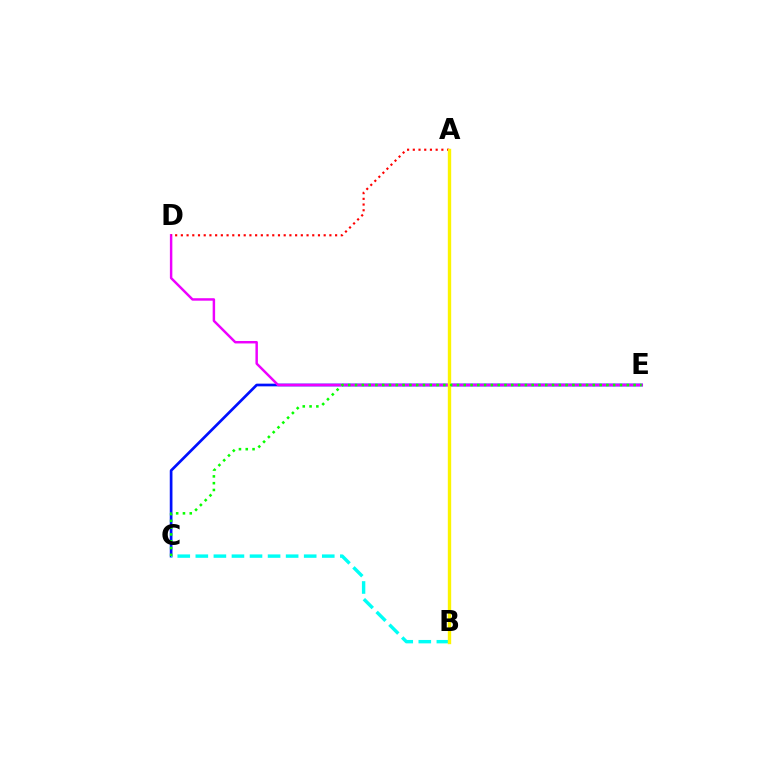{('C', 'E'): [{'color': '#0010ff', 'line_style': 'solid', 'thickness': 1.94}, {'color': '#08ff00', 'line_style': 'dotted', 'thickness': 1.85}], ('D', 'E'): [{'color': '#ee00ff', 'line_style': 'solid', 'thickness': 1.77}], ('B', 'C'): [{'color': '#00fff6', 'line_style': 'dashed', 'thickness': 2.45}], ('A', 'D'): [{'color': '#ff0000', 'line_style': 'dotted', 'thickness': 1.55}], ('A', 'B'): [{'color': '#fcf500', 'line_style': 'solid', 'thickness': 2.43}]}